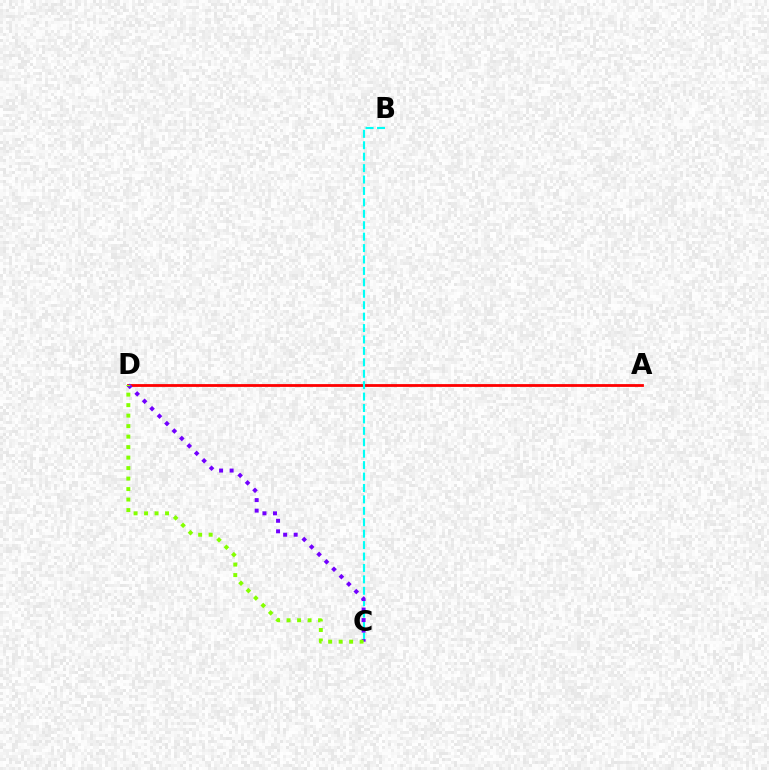{('A', 'D'): [{'color': '#ff0000', 'line_style': 'solid', 'thickness': 2.02}], ('B', 'C'): [{'color': '#00fff6', 'line_style': 'dashed', 'thickness': 1.55}], ('C', 'D'): [{'color': '#7200ff', 'line_style': 'dotted', 'thickness': 2.86}, {'color': '#84ff00', 'line_style': 'dotted', 'thickness': 2.85}]}